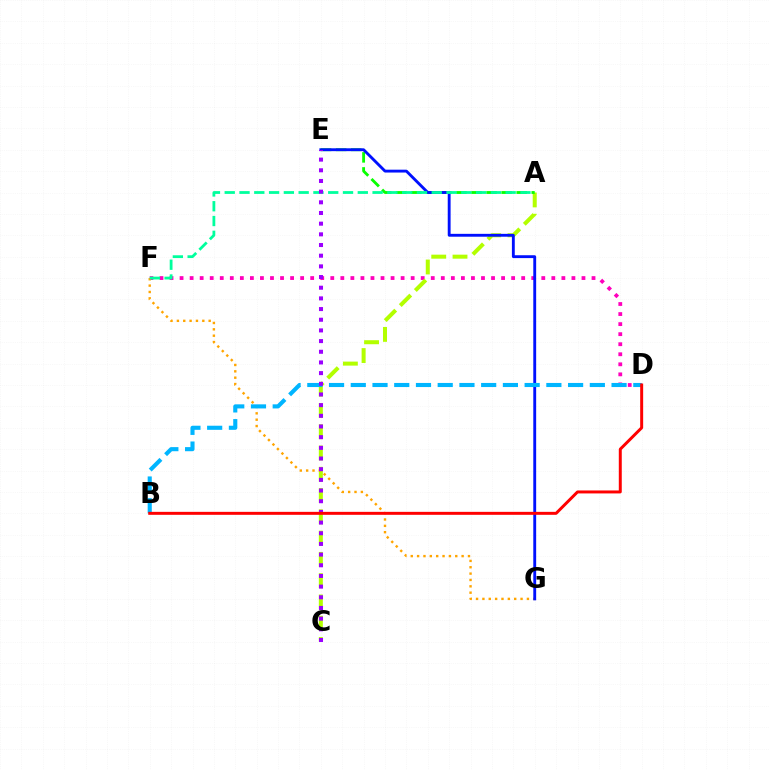{('D', 'F'): [{'color': '#ff00bd', 'line_style': 'dotted', 'thickness': 2.73}], ('A', 'C'): [{'color': '#b3ff00', 'line_style': 'dashed', 'thickness': 2.89}], ('A', 'E'): [{'color': '#08ff00', 'line_style': 'dashed', 'thickness': 2.05}], ('F', 'G'): [{'color': '#ffa500', 'line_style': 'dotted', 'thickness': 1.73}], ('E', 'G'): [{'color': '#0010ff', 'line_style': 'solid', 'thickness': 2.06}], ('A', 'F'): [{'color': '#00ff9d', 'line_style': 'dashed', 'thickness': 2.01}], ('B', 'D'): [{'color': '#00b5ff', 'line_style': 'dashed', 'thickness': 2.95}, {'color': '#ff0000', 'line_style': 'solid', 'thickness': 2.14}], ('C', 'E'): [{'color': '#9b00ff', 'line_style': 'dotted', 'thickness': 2.9}]}